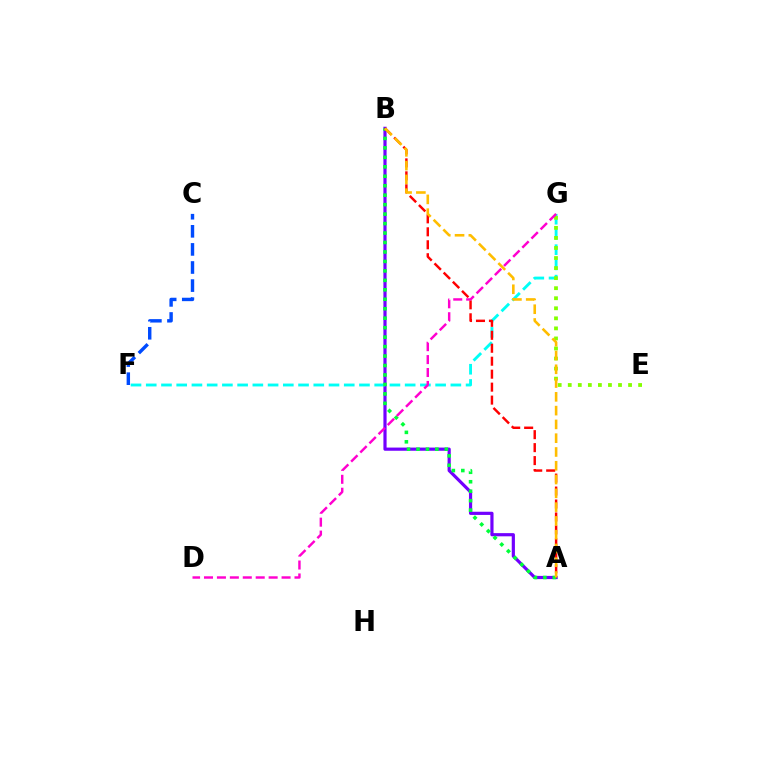{('A', 'B'): [{'color': '#7200ff', 'line_style': 'solid', 'thickness': 2.29}, {'color': '#00ff39', 'line_style': 'dotted', 'thickness': 2.57}, {'color': '#ff0000', 'line_style': 'dashed', 'thickness': 1.76}, {'color': '#ffbd00', 'line_style': 'dashed', 'thickness': 1.87}], ('F', 'G'): [{'color': '#00fff6', 'line_style': 'dashed', 'thickness': 2.07}], ('C', 'F'): [{'color': '#004bff', 'line_style': 'dashed', 'thickness': 2.46}], ('E', 'G'): [{'color': '#84ff00', 'line_style': 'dotted', 'thickness': 2.73}], ('D', 'G'): [{'color': '#ff00cf', 'line_style': 'dashed', 'thickness': 1.76}]}